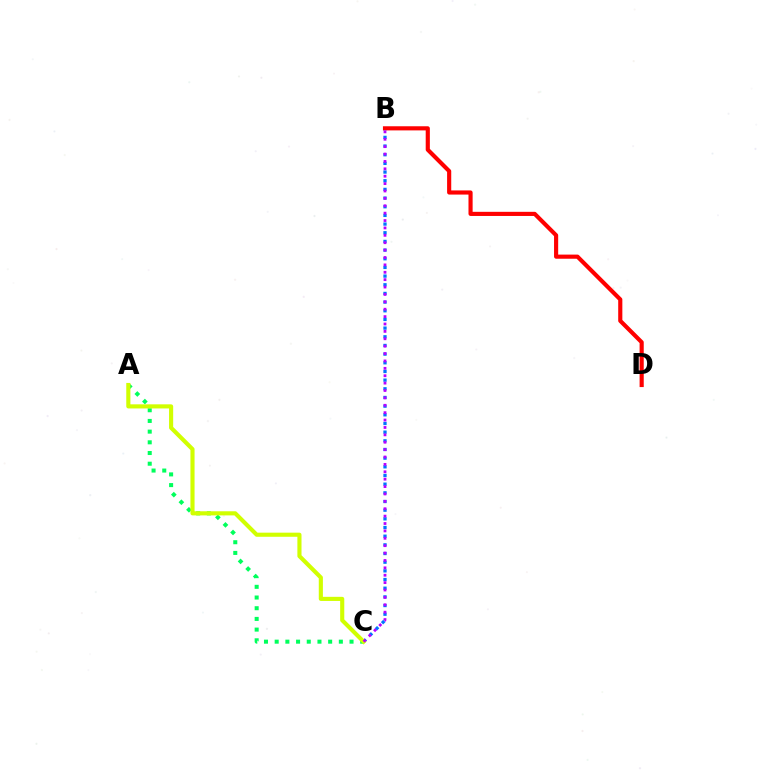{('A', 'C'): [{'color': '#00ff5c', 'line_style': 'dotted', 'thickness': 2.91}, {'color': '#d1ff00', 'line_style': 'solid', 'thickness': 2.97}], ('B', 'C'): [{'color': '#0074ff', 'line_style': 'dotted', 'thickness': 2.36}, {'color': '#b900ff', 'line_style': 'dotted', 'thickness': 2.01}], ('B', 'D'): [{'color': '#ff0000', 'line_style': 'solid', 'thickness': 2.98}]}